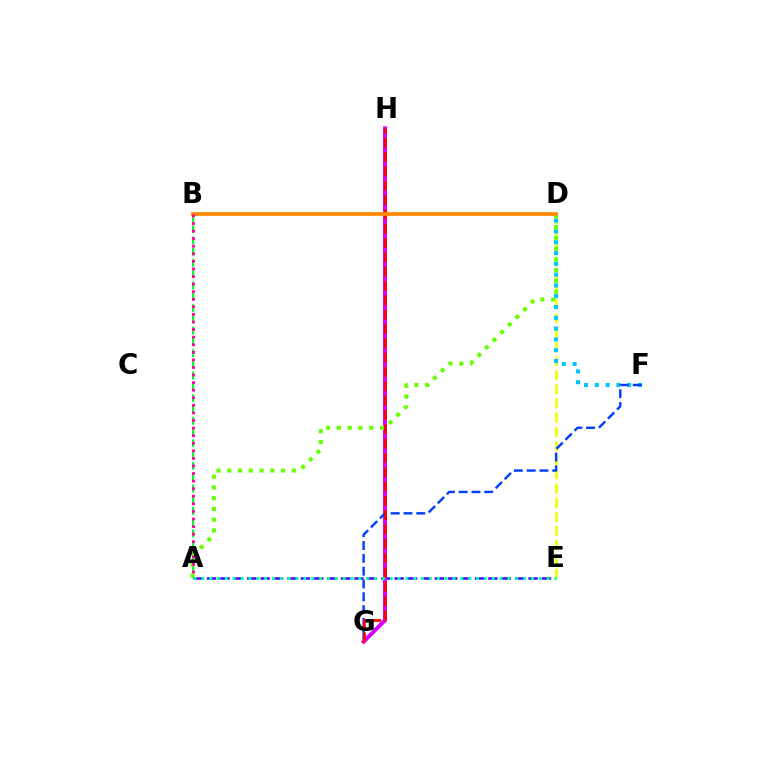{('A', 'E'): [{'color': '#4f00ff', 'line_style': 'dashed', 'thickness': 1.82}, {'color': '#00ffaf', 'line_style': 'dotted', 'thickness': 2.13}], ('A', 'B'): [{'color': '#00ff27', 'line_style': 'dashed', 'thickness': 1.53}, {'color': '#ff00a0', 'line_style': 'dotted', 'thickness': 2.06}], ('G', 'H'): [{'color': '#d600ff', 'line_style': 'solid', 'thickness': 2.85}, {'color': '#ff0000', 'line_style': 'dashed', 'thickness': 1.95}], ('D', 'E'): [{'color': '#eeff00', 'line_style': 'dashed', 'thickness': 1.93}], ('D', 'F'): [{'color': '#00c7ff', 'line_style': 'dotted', 'thickness': 2.93}], ('F', 'G'): [{'color': '#003fff', 'line_style': 'dashed', 'thickness': 1.74}], ('A', 'D'): [{'color': '#66ff00', 'line_style': 'dotted', 'thickness': 2.92}], ('B', 'D'): [{'color': '#ff8800', 'line_style': 'solid', 'thickness': 2.68}]}